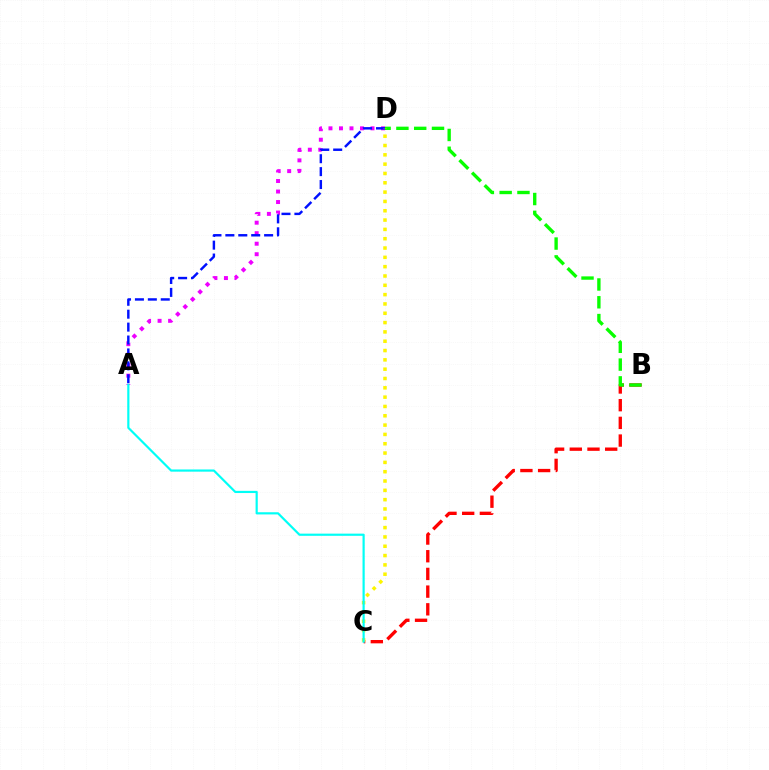{('B', 'C'): [{'color': '#ff0000', 'line_style': 'dashed', 'thickness': 2.4}], ('B', 'D'): [{'color': '#08ff00', 'line_style': 'dashed', 'thickness': 2.42}], ('A', 'D'): [{'color': '#ee00ff', 'line_style': 'dotted', 'thickness': 2.86}, {'color': '#0010ff', 'line_style': 'dashed', 'thickness': 1.75}], ('C', 'D'): [{'color': '#fcf500', 'line_style': 'dotted', 'thickness': 2.53}], ('A', 'C'): [{'color': '#00fff6', 'line_style': 'solid', 'thickness': 1.57}]}